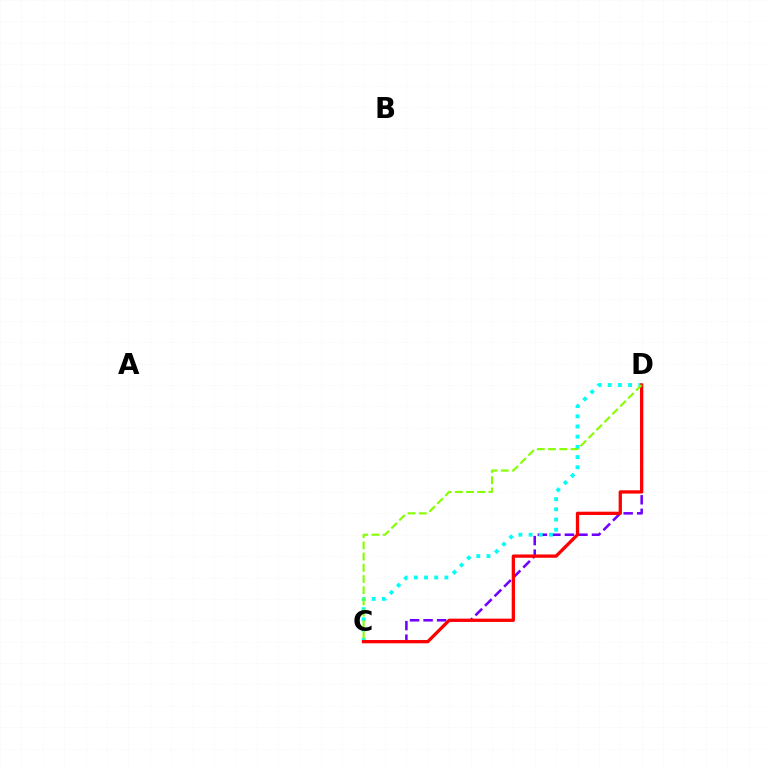{('C', 'D'): [{'color': '#7200ff', 'line_style': 'dashed', 'thickness': 1.84}, {'color': '#00fff6', 'line_style': 'dotted', 'thickness': 2.77}, {'color': '#ff0000', 'line_style': 'solid', 'thickness': 2.36}, {'color': '#84ff00', 'line_style': 'dashed', 'thickness': 1.53}]}